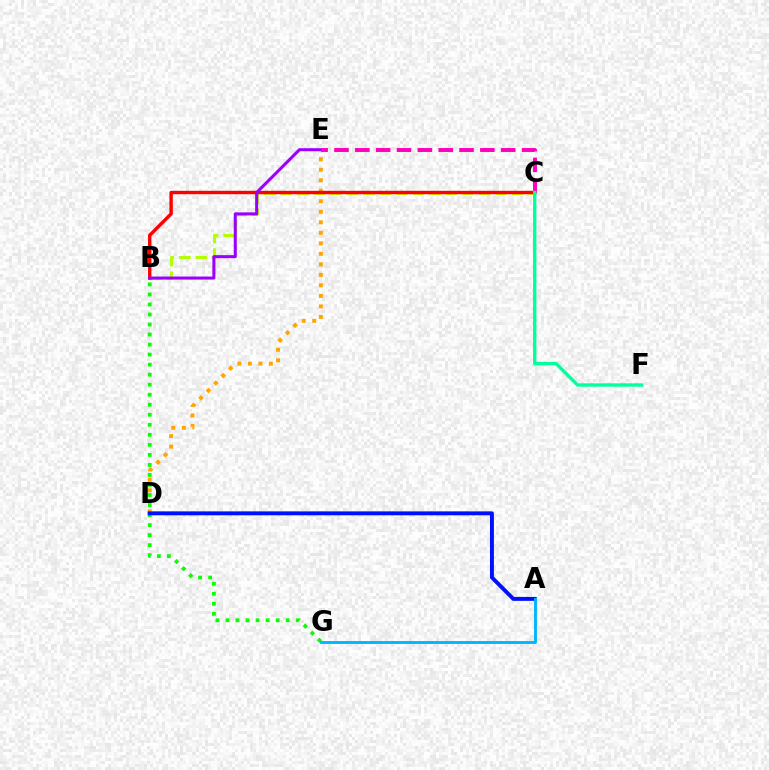{('B', 'C'): [{'color': '#b3ff00', 'line_style': 'dashed', 'thickness': 2.25}, {'color': '#ff0000', 'line_style': 'solid', 'thickness': 2.45}], ('B', 'G'): [{'color': '#08ff00', 'line_style': 'dotted', 'thickness': 2.72}], ('D', 'E'): [{'color': '#ffa500', 'line_style': 'dotted', 'thickness': 2.86}], ('A', 'D'): [{'color': '#0010ff', 'line_style': 'solid', 'thickness': 2.83}], ('B', 'E'): [{'color': '#9b00ff', 'line_style': 'solid', 'thickness': 2.19}], ('C', 'E'): [{'color': '#ff00bd', 'line_style': 'dashed', 'thickness': 2.83}], ('A', 'G'): [{'color': '#00b5ff', 'line_style': 'solid', 'thickness': 2.06}], ('C', 'F'): [{'color': '#00ff9d', 'line_style': 'solid', 'thickness': 2.42}]}